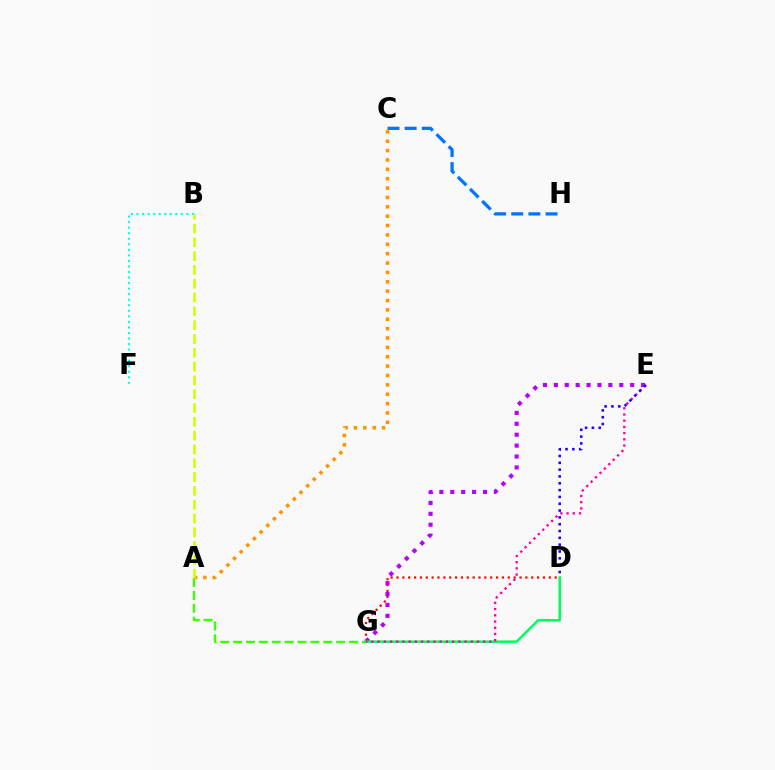{('C', 'H'): [{'color': '#0074ff', 'line_style': 'dashed', 'thickness': 2.33}], ('D', 'G'): [{'color': '#ff0000', 'line_style': 'dotted', 'thickness': 1.59}, {'color': '#00ff5c', 'line_style': 'solid', 'thickness': 1.81}], ('A', 'G'): [{'color': '#3dff00', 'line_style': 'dashed', 'thickness': 1.75}], ('B', 'F'): [{'color': '#00fff6', 'line_style': 'dotted', 'thickness': 1.51}], ('A', 'C'): [{'color': '#ff9400', 'line_style': 'dotted', 'thickness': 2.55}], ('E', 'G'): [{'color': '#b900ff', 'line_style': 'dotted', 'thickness': 2.96}, {'color': '#ff00ac', 'line_style': 'dotted', 'thickness': 1.69}], ('A', 'B'): [{'color': '#d1ff00', 'line_style': 'dashed', 'thickness': 1.88}], ('D', 'E'): [{'color': '#2500ff', 'line_style': 'dotted', 'thickness': 1.85}]}